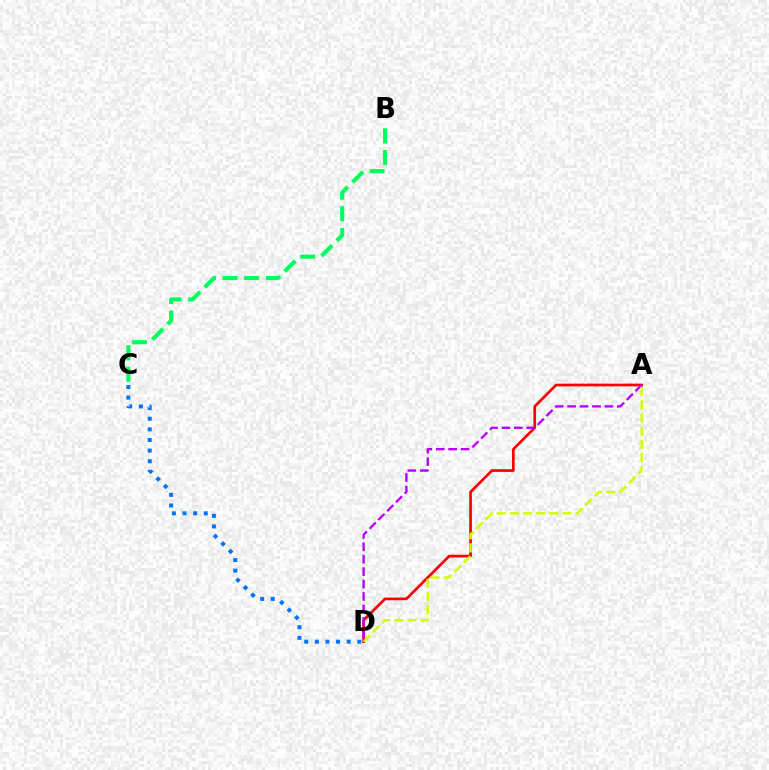{('A', 'D'): [{'color': '#ff0000', 'line_style': 'solid', 'thickness': 1.94}, {'color': '#b900ff', 'line_style': 'dashed', 'thickness': 1.69}, {'color': '#d1ff00', 'line_style': 'dashed', 'thickness': 1.79}], ('C', 'D'): [{'color': '#0074ff', 'line_style': 'dotted', 'thickness': 2.89}], ('B', 'C'): [{'color': '#00ff5c', 'line_style': 'dashed', 'thickness': 2.94}]}